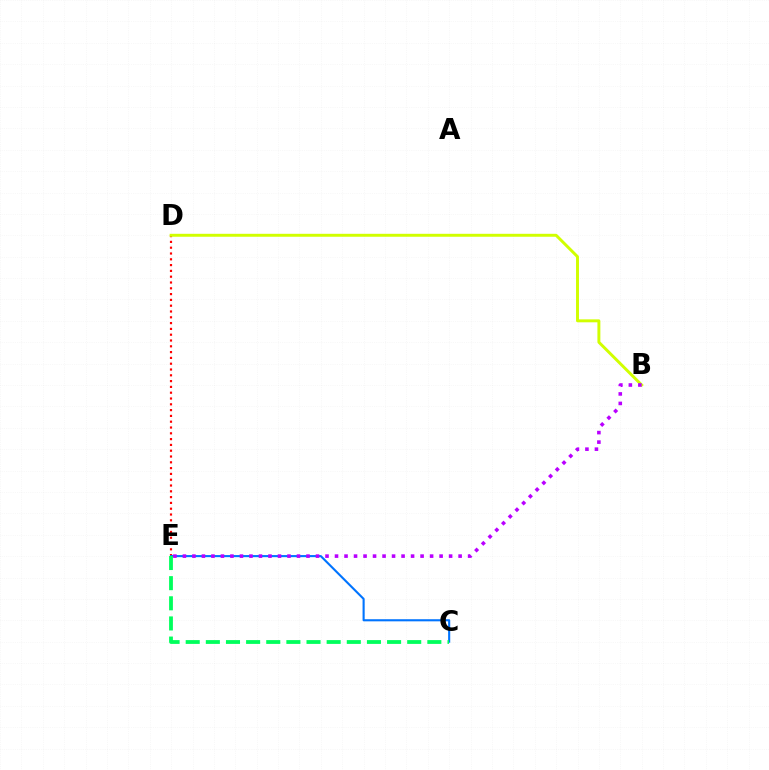{('D', 'E'): [{'color': '#ff0000', 'line_style': 'dotted', 'thickness': 1.58}], ('C', 'E'): [{'color': '#0074ff', 'line_style': 'solid', 'thickness': 1.52}, {'color': '#00ff5c', 'line_style': 'dashed', 'thickness': 2.74}], ('B', 'D'): [{'color': '#d1ff00', 'line_style': 'solid', 'thickness': 2.12}], ('B', 'E'): [{'color': '#b900ff', 'line_style': 'dotted', 'thickness': 2.58}]}